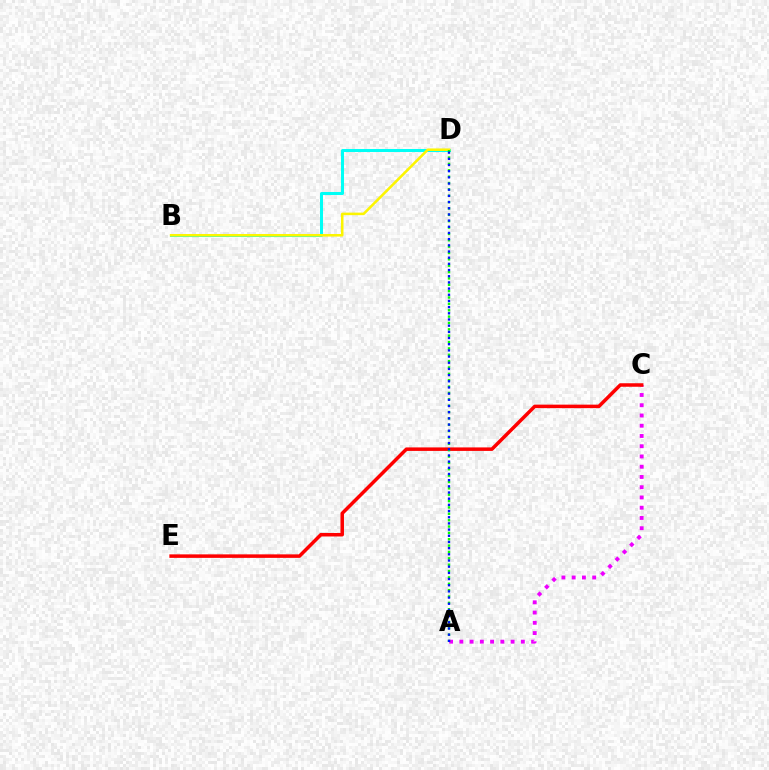{('A', 'C'): [{'color': '#ee00ff', 'line_style': 'dotted', 'thickness': 2.78}], ('B', 'D'): [{'color': '#00fff6', 'line_style': 'solid', 'thickness': 2.18}, {'color': '#fcf500', 'line_style': 'solid', 'thickness': 1.84}], ('C', 'E'): [{'color': '#ff0000', 'line_style': 'solid', 'thickness': 2.52}], ('A', 'D'): [{'color': '#08ff00', 'line_style': 'dotted', 'thickness': 1.73}, {'color': '#0010ff', 'line_style': 'dotted', 'thickness': 1.68}]}